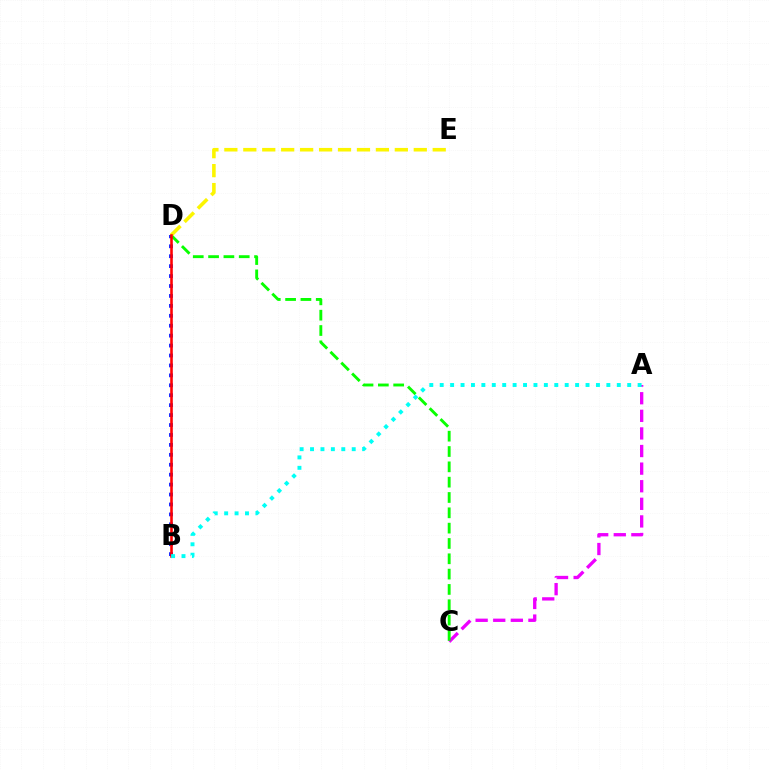{('A', 'C'): [{'color': '#ee00ff', 'line_style': 'dashed', 'thickness': 2.39}], ('B', 'D'): [{'color': '#0010ff', 'line_style': 'dotted', 'thickness': 2.7}, {'color': '#ff0000', 'line_style': 'solid', 'thickness': 1.86}], ('C', 'D'): [{'color': '#08ff00', 'line_style': 'dashed', 'thickness': 2.08}], ('D', 'E'): [{'color': '#fcf500', 'line_style': 'dashed', 'thickness': 2.57}], ('A', 'B'): [{'color': '#00fff6', 'line_style': 'dotted', 'thickness': 2.83}]}